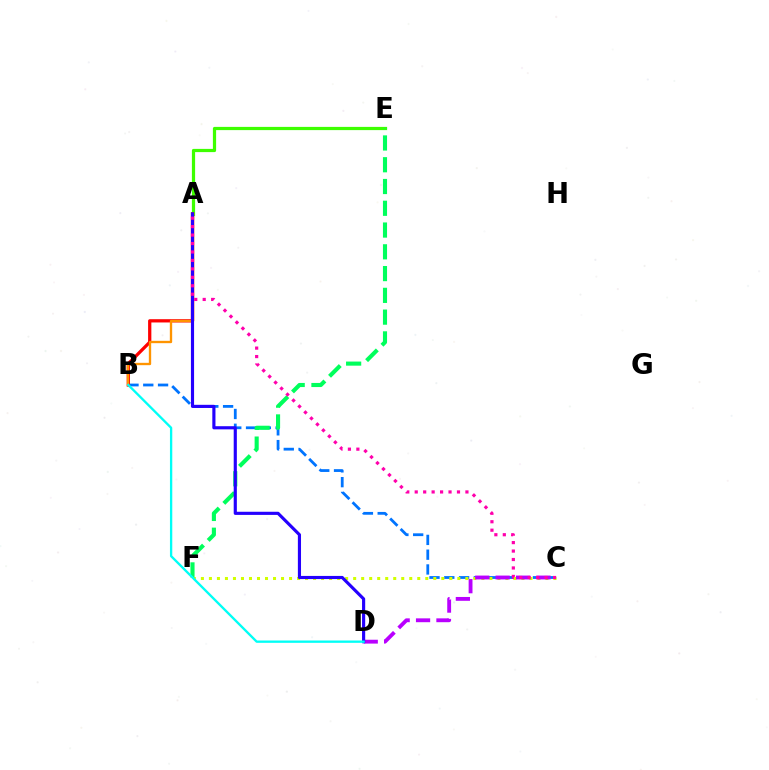{('A', 'E'): [{'color': '#3dff00', 'line_style': 'solid', 'thickness': 2.32}], ('B', 'C'): [{'color': '#0074ff', 'line_style': 'dashed', 'thickness': 2.01}], ('C', 'F'): [{'color': '#d1ff00', 'line_style': 'dotted', 'thickness': 2.18}], ('A', 'B'): [{'color': '#ff0000', 'line_style': 'solid', 'thickness': 2.35}, {'color': '#ff9400', 'line_style': 'solid', 'thickness': 1.69}], ('C', 'D'): [{'color': '#b900ff', 'line_style': 'dashed', 'thickness': 2.77}], ('E', 'F'): [{'color': '#00ff5c', 'line_style': 'dashed', 'thickness': 2.96}], ('A', 'D'): [{'color': '#2500ff', 'line_style': 'solid', 'thickness': 2.26}], ('B', 'D'): [{'color': '#00fff6', 'line_style': 'solid', 'thickness': 1.68}], ('A', 'C'): [{'color': '#ff00ac', 'line_style': 'dotted', 'thickness': 2.3}]}